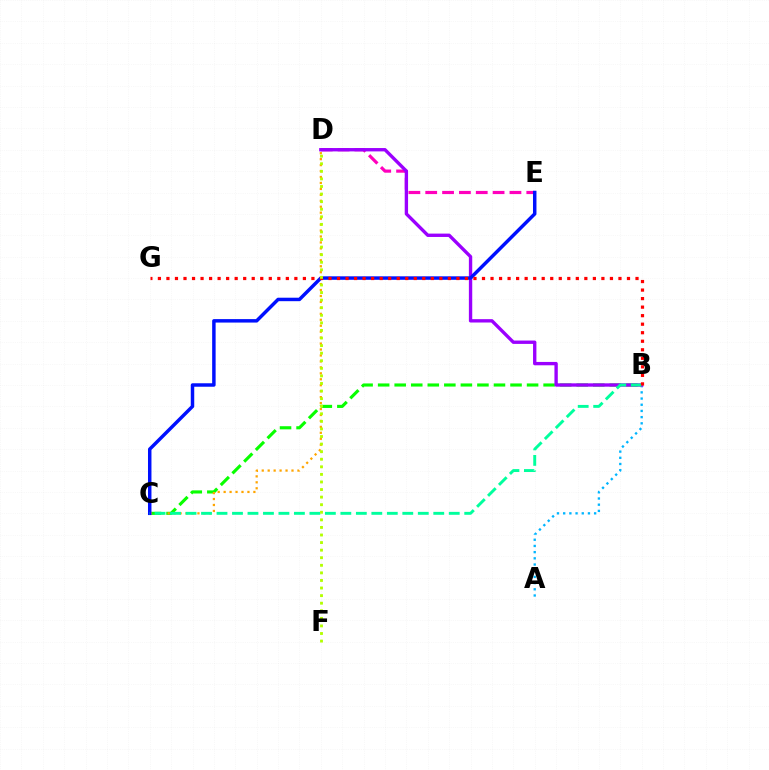{('B', 'C'): [{'color': '#08ff00', 'line_style': 'dashed', 'thickness': 2.25}, {'color': '#00ff9d', 'line_style': 'dashed', 'thickness': 2.1}], ('D', 'E'): [{'color': '#ff00bd', 'line_style': 'dashed', 'thickness': 2.29}], ('C', 'D'): [{'color': '#ffa500', 'line_style': 'dotted', 'thickness': 1.62}], ('A', 'B'): [{'color': '#00b5ff', 'line_style': 'dotted', 'thickness': 1.68}], ('B', 'D'): [{'color': '#9b00ff', 'line_style': 'solid', 'thickness': 2.42}], ('C', 'E'): [{'color': '#0010ff', 'line_style': 'solid', 'thickness': 2.5}], ('B', 'G'): [{'color': '#ff0000', 'line_style': 'dotted', 'thickness': 2.32}], ('D', 'F'): [{'color': '#b3ff00', 'line_style': 'dotted', 'thickness': 2.06}]}